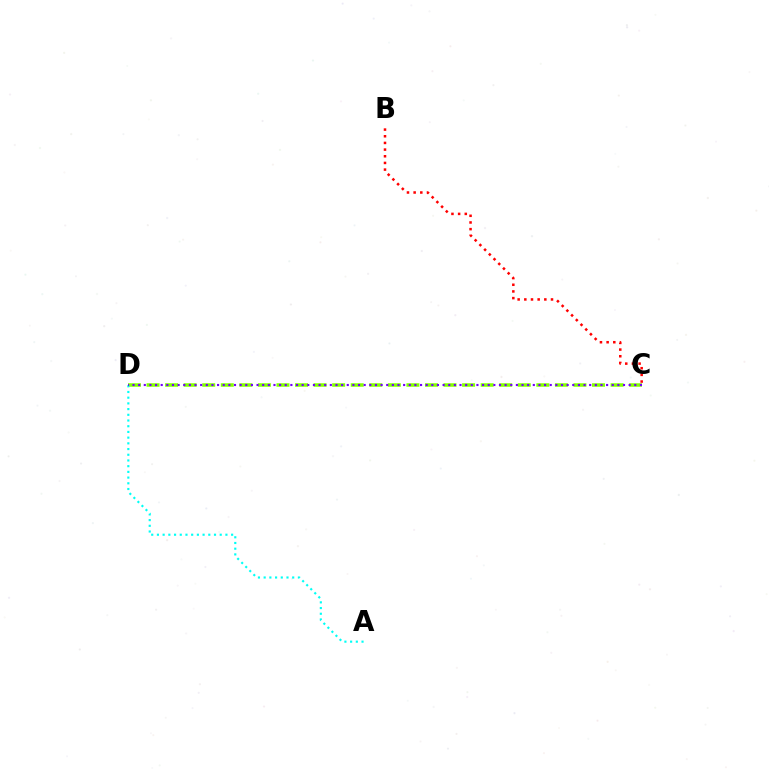{('B', 'C'): [{'color': '#ff0000', 'line_style': 'dotted', 'thickness': 1.81}], ('C', 'D'): [{'color': '#84ff00', 'line_style': 'dashed', 'thickness': 2.52}, {'color': '#7200ff', 'line_style': 'dotted', 'thickness': 1.53}], ('A', 'D'): [{'color': '#00fff6', 'line_style': 'dotted', 'thickness': 1.55}]}